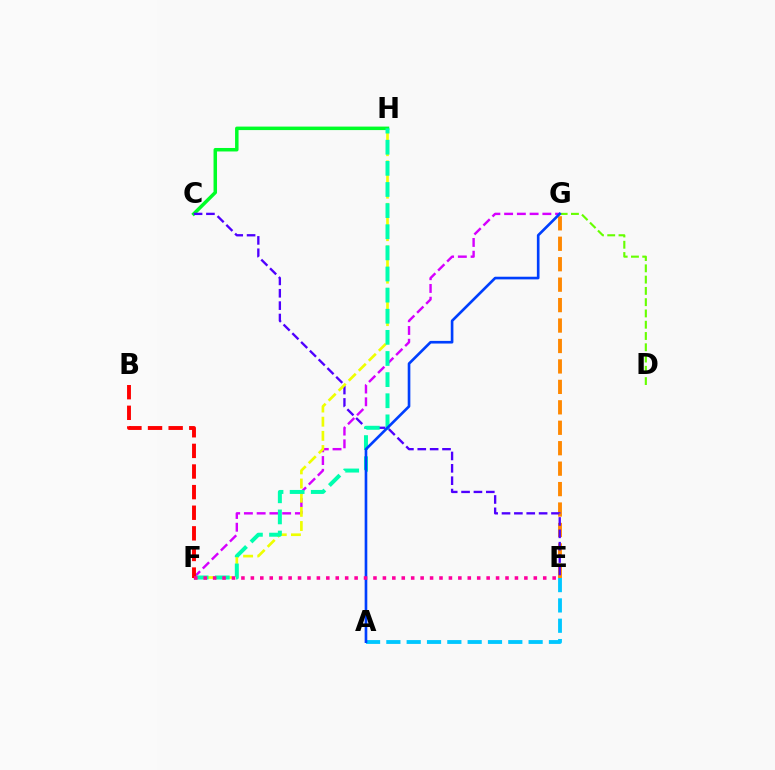{('F', 'G'): [{'color': '#d600ff', 'line_style': 'dashed', 'thickness': 1.73}], ('C', 'H'): [{'color': '#00ff27', 'line_style': 'solid', 'thickness': 2.51}], ('E', 'G'): [{'color': '#ff8800', 'line_style': 'dashed', 'thickness': 2.78}], ('D', 'G'): [{'color': '#66ff00', 'line_style': 'dashed', 'thickness': 1.53}], ('C', 'E'): [{'color': '#4f00ff', 'line_style': 'dashed', 'thickness': 1.68}], ('F', 'H'): [{'color': '#eeff00', 'line_style': 'dashed', 'thickness': 1.92}, {'color': '#00ffaf', 'line_style': 'dashed', 'thickness': 2.87}], ('A', 'E'): [{'color': '#00c7ff', 'line_style': 'dashed', 'thickness': 2.76}], ('A', 'G'): [{'color': '#003fff', 'line_style': 'solid', 'thickness': 1.91}], ('B', 'F'): [{'color': '#ff0000', 'line_style': 'dashed', 'thickness': 2.8}], ('E', 'F'): [{'color': '#ff00a0', 'line_style': 'dotted', 'thickness': 2.56}]}